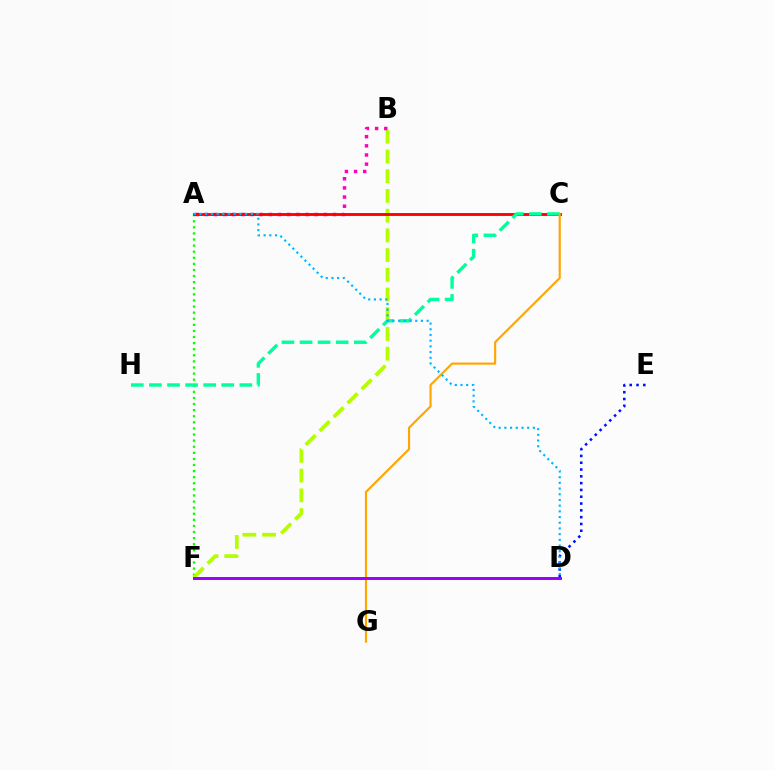{('A', 'F'): [{'color': '#08ff00', 'line_style': 'dotted', 'thickness': 1.66}], ('B', 'F'): [{'color': '#b3ff00', 'line_style': 'dashed', 'thickness': 2.68}], ('A', 'B'): [{'color': '#ff00bd', 'line_style': 'dotted', 'thickness': 2.49}], ('A', 'C'): [{'color': '#ff0000', 'line_style': 'solid', 'thickness': 2.07}], ('C', 'H'): [{'color': '#00ff9d', 'line_style': 'dashed', 'thickness': 2.46}], ('C', 'G'): [{'color': '#ffa500', 'line_style': 'solid', 'thickness': 1.55}], ('D', 'E'): [{'color': '#0010ff', 'line_style': 'dotted', 'thickness': 1.85}], ('D', 'F'): [{'color': '#9b00ff', 'line_style': 'solid', 'thickness': 2.13}], ('A', 'D'): [{'color': '#00b5ff', 'line_style': 'dotted', 'thickness': 1.55}]}